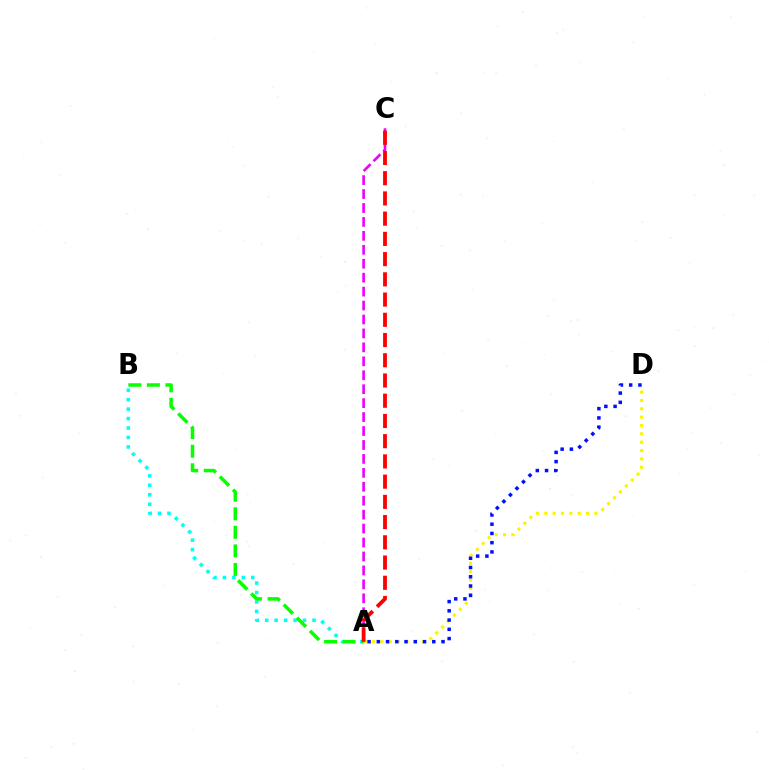{('A', 'D'): [{'color': '#fcf500', 'line_style': 'dotted', 'thickness': 2.27}, {'color': '#0010ff', 'line_style': 'dotted', 'thickness': 2.51}], ('A', 'B'): [{'color': '#00fff6', 'line_style': 'dotted', 'thickness': 2.57}, {'color': '#08ff00', 'line_style': 'dashed', 'thickness': 2.52}], ('A', 'C'): [{'color': '#ee00ff', 'line_style': 'dashed', 'thickness': 1.89}, {'color': '#ff0000', 'line_style': 'dashed', 'thickness': 2.75}]}